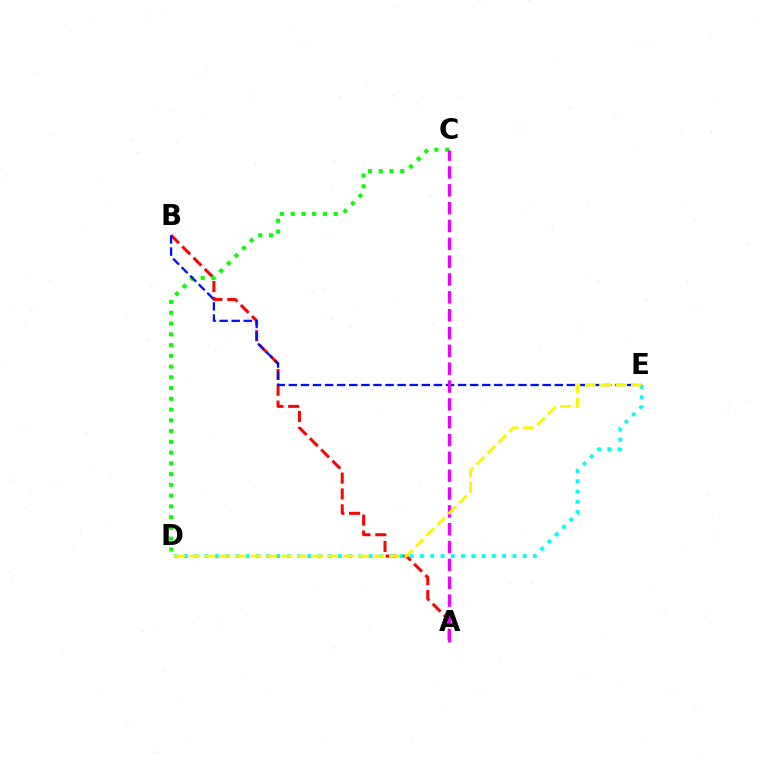{('A', 'B'): [{'color': '#ff0000', 'line_style': 'dashed', 'thickness': 2.16}], ('C', 'D'): [{'color': '#08ff00', 'line_style': 'dotted', 'thickness': 2.92}], ('D', 'E'): [{'color': '#00fff6', 'line_style': 'dotted', 'thickness': 2.79}, {'color': '#fcf500', 'line_style': 'dashed', 'thickness': 2.09}], ('B', 'E'): [{'color': '#0010ff', 'line_style': 'dashed', 'thickness': 1.64}], ('A', 'C'): [{'color': '#ee00ff', 'line_style': 'dashed', 'thickness': 2.42}]}